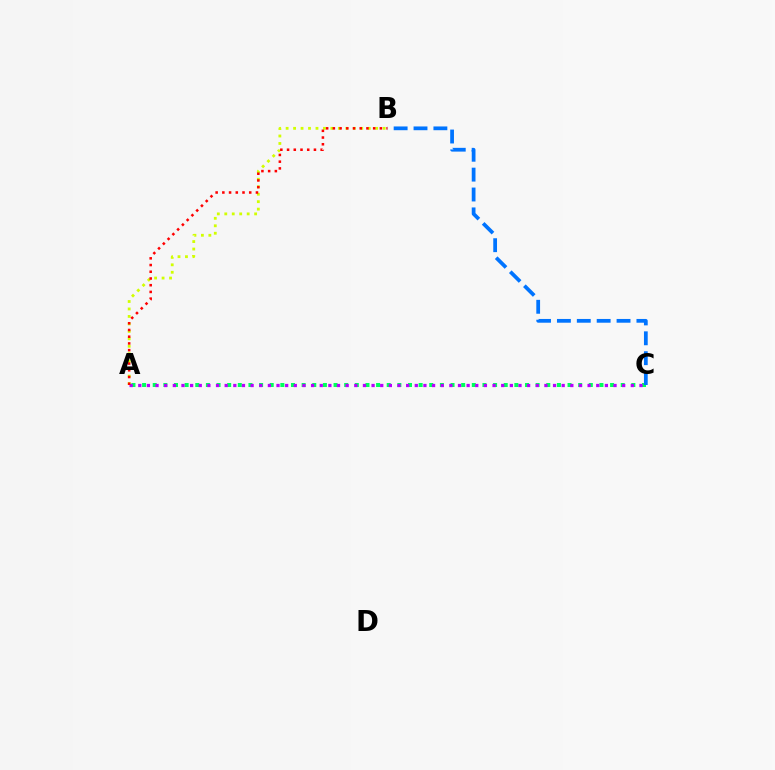{('A', 'B'): [{'color': '#d1ff00', 'line_style': 'dotted', 'thickness': 2.03}, {'color': '#ff0000', 'line_style': 'dotted', 'thickness': 1.83}], ('A', 'C'): [{'color': '#00ff5c', 'line_style': 'dotted', 'thickness': 2.89}, {'color': '#b900ff', 'line_style': 'dotted', 'thickness': 2.35}], ('B', 'C'): [{'color': '#0074ff', 'line_style': 'dashed', 'thickness': 2.7}]}